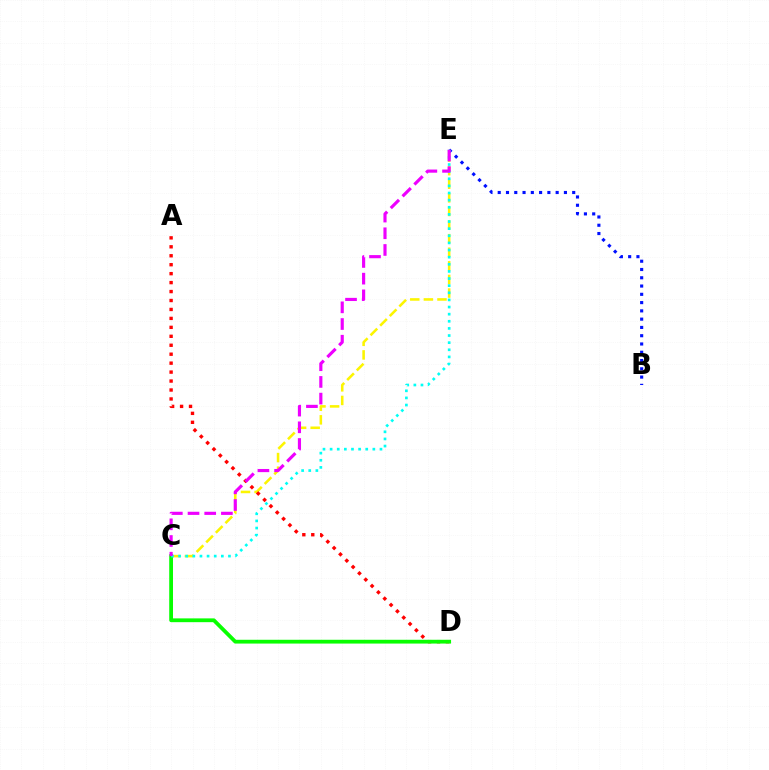{('C', 'E'): [{'color': '#fcf500', 'line_style': 'dashed', 'thickness': 1.85}, {'color': '#00fff6', 'line_style': 'dotted', 'thickness': 1.94}, {'color': '#ee00ff', 'line_style': 'dashed', 'thickness': 2.27}], ('A', 'D'): [{'color': '#ff0000', 'line_style': 'dotted', 'thickness': 2.43}], ('C', 'D'): [{'color': '#08ff00', 'line_style': 'solid', 'thickness': 2.73}], ('B', 'E'): [{'color': '#0010ff', 'line_style': 'dotted', 'thickness': 2.25}]}